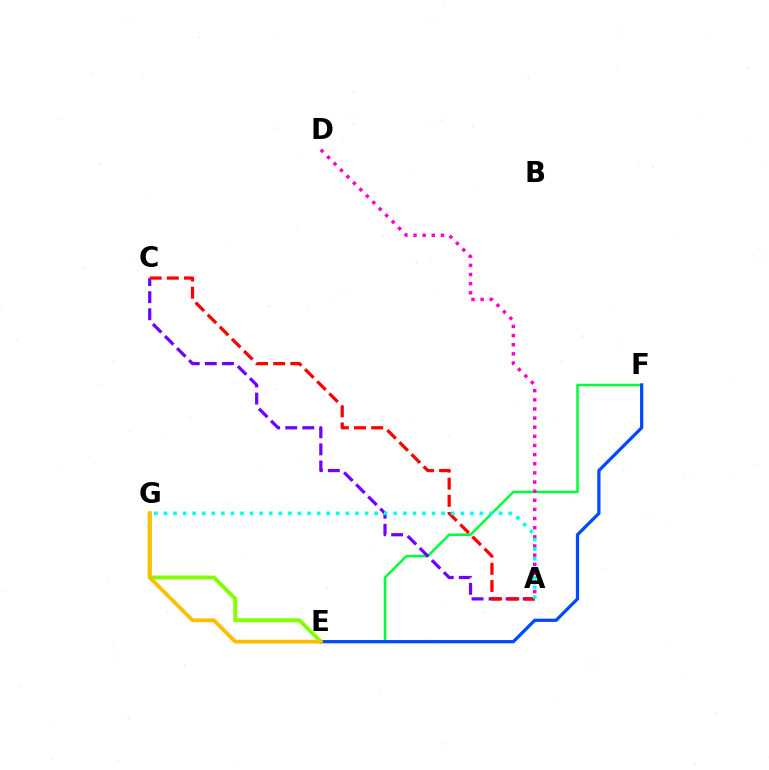{('E', 'F'): [{'color': '#00ff39', 'line_style': 'solid', 'thickness': 1.82}, {'color': '#004bff', 'line_style': 'solid', 'thickness': 2.34}], ('A', 'C'): [{'color': '#7200ff', 'line_style': 'dashed', 'thickness': 2.32}, {'color': '#ff0000', 'line_style': 'dashed', 'thickness': 2.33}], ('E', 'G'): [{'color': '#84ff00', 'line_style': 'solid', 'thickness': 2.85}, {'color': '#ffbd00', 'line_style': 'solid', 'thickness': 2.73}], ('A', 'D'): [{'color': '#ff00cf', 'line_style': 'dotted', 'thickness': 2.48}], ('A', 'G'): [{'color': '#00fff6', 'line_style': 'dotted', 'thickness': 2.6}]}